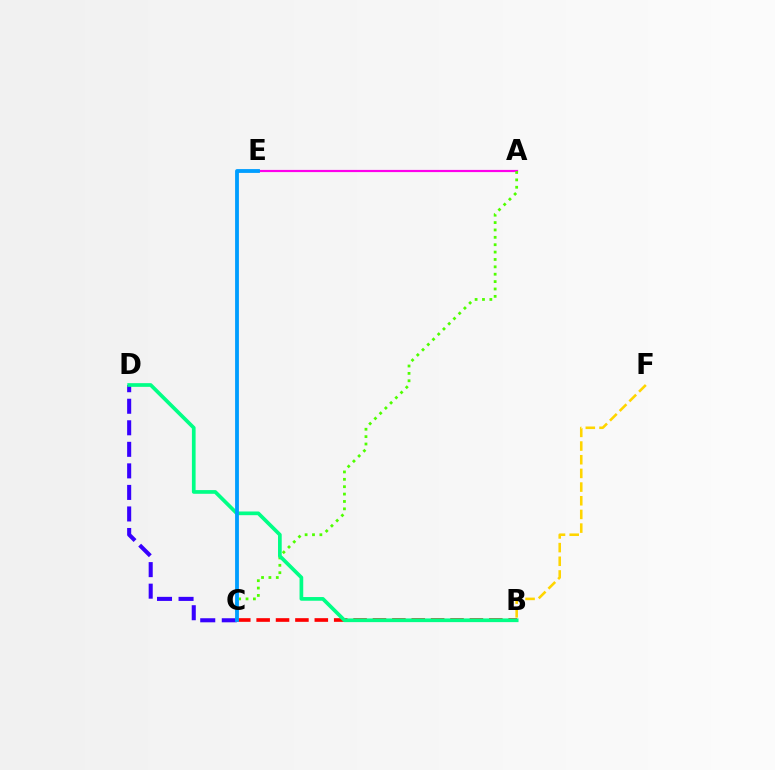{('B', 'C'): [{'color': '#ff0000', 'line_style': 'dashed', 'thickness': 2.63}], ('B', 'F'): [{'color': '#ffd500', 'line_style': 'dashed', 'thickness': 1.86}], ('C', 'D'): [{'color': '#3700ff', 'line_style': 'dashed', 'thickness': 2.93}], ('A', 'E'): [{'color': '#ff00ed', 'line_style': 'solid', 'thickness': 1.58}], ('A', 'C'): [{'color': '#4fff00', 'line_style': 'dotted', 'thickness': 2.0}], ('B', 'D'): [{'color': '#00ff86', 'line_style': 'solid', 'thickness': 2.66}], ('C', 'E'): [{'color': '#009eff', 'line_style': 'solid', 'thickness': 2.75}]}